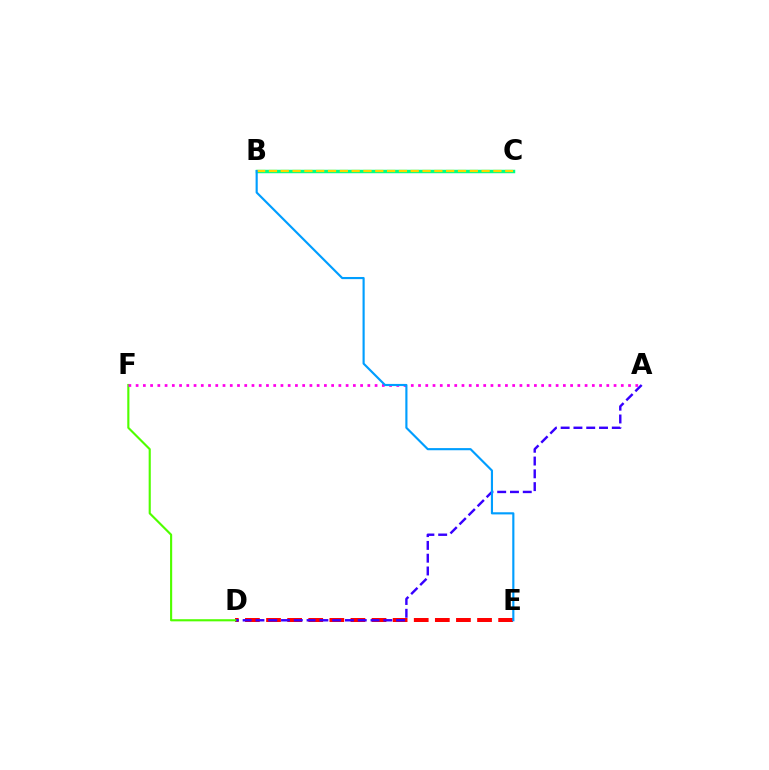{('D', 'E'): [{'color': '#ff0000', 'line_style': 'dashed', 'thickness': 2.87}], ('B', 'C'): [{'color': '#00ff86', 'line_style': 'solid', 'thickness': 2.5}, {'color': '#ffd500', 'line_style': 'dashed', 'thickness': 1.61}], ('A', 'D'): [{'color': '#3700ff', 'line_style': 'dashed', 'thickness': 1.74}], ('D', 'F'): [{'color': '#4fff00', 'line_style': 'solid', 'thickness': 1.54}], ('A', 'F'): [{'color': '#ff00ed', 'line_style': 'dotted', 'thickness': 1.97}], ('B', 'E'): [{'color': '#009eff', 'line_style': 'solid', 'thickness': 1.55}]}